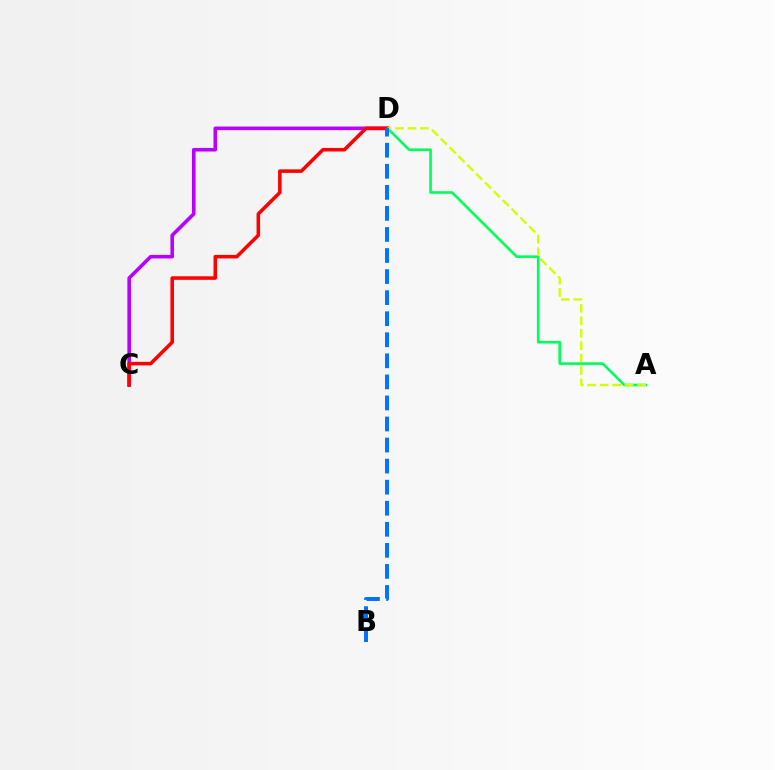{('C', 'D'): [{'color': '#b900ff', 'line_style': 'solid', 'thickness': 2.59}, {'color': '#ff0000', 'line_style': 'solid', 'thickness': 2.55}], ('A', 'D'): [{'color': '#00ff5c', 'line_style': 'solid', 'thickness': 1.89}, {'color': '#d1ff00', 'line_style': 'dashed', 'thickness': 1.69}], ('B', 'D'): [{'color': '#0074ff', 'line_style': 'dashed', 'thickness': 2.86}]}